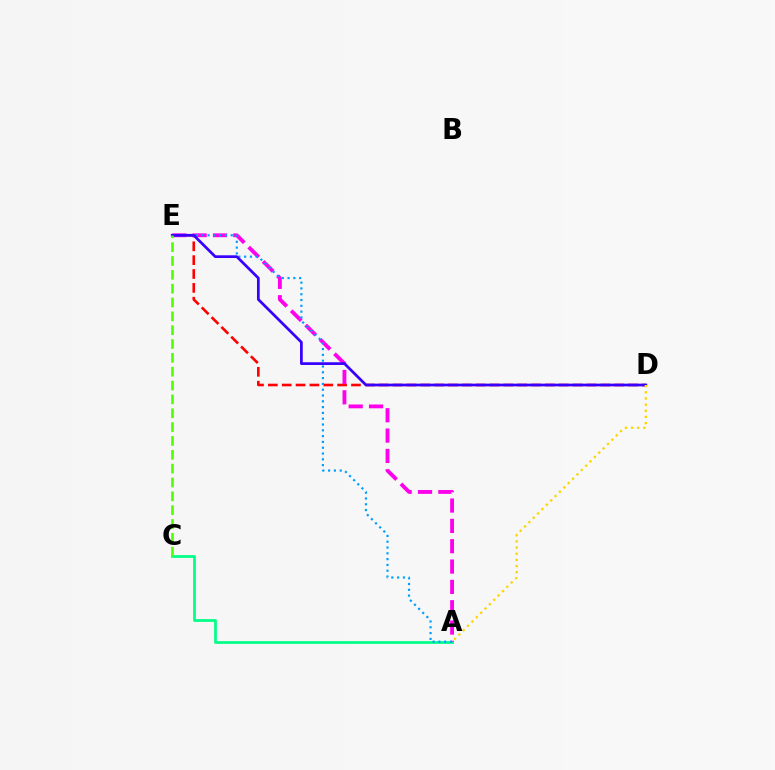{('D', 'E'): [{'color': '#ff0000', 'line_style': 'dashed', 'thickness': 1.88}, {'color': '#3700ff', 'line_style': 'solid', 'thickness': 1.96}], ('A', 'C'): [{'color': '#00ff86', 'line_style': 'solid', 'thickness': 1.97}], ('A', 'E'): [{'color': '#ff00ed', 'line_style': 'dashed', 'thickness': 2.76}, {'color': '#009eff', 'line_style': 'dotted', 'thickness': 1.58}], ('A', 'D'): [{'color': '#ffd500', 'line_style': 'dotted', 'thickness': 1.67}], ('C', 'E'): [{'color': '#4fff00', 'line_style': 'dashed', 'thickness': 1.88}]}